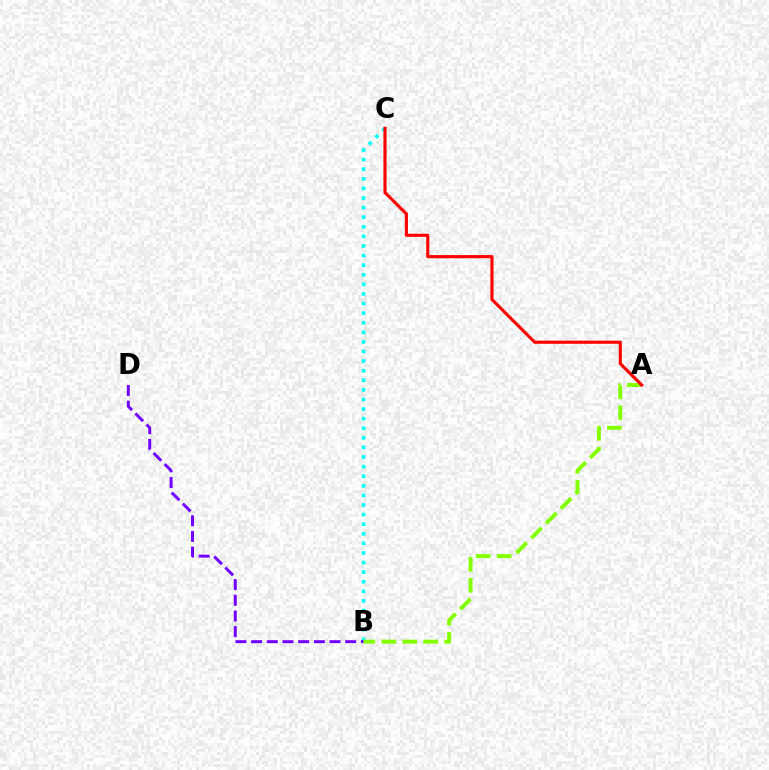{('B', 'C'): [{'color': '#00fff6', 'line_style': 'dotted', 'thickness': 2.61}], ('B', 'D'): [{'color': '#7200ff', 'line_style': 'dashed', 'thickness': 2.13}], ('A', 'B'): [{'color': '#84ff00', 'line_style': 'dashed', 'thickness': 2.84}], ('A', 'C'): [{'color': '#ff0000', 'line_style': 'solid', 'thickness': 2.26}]}